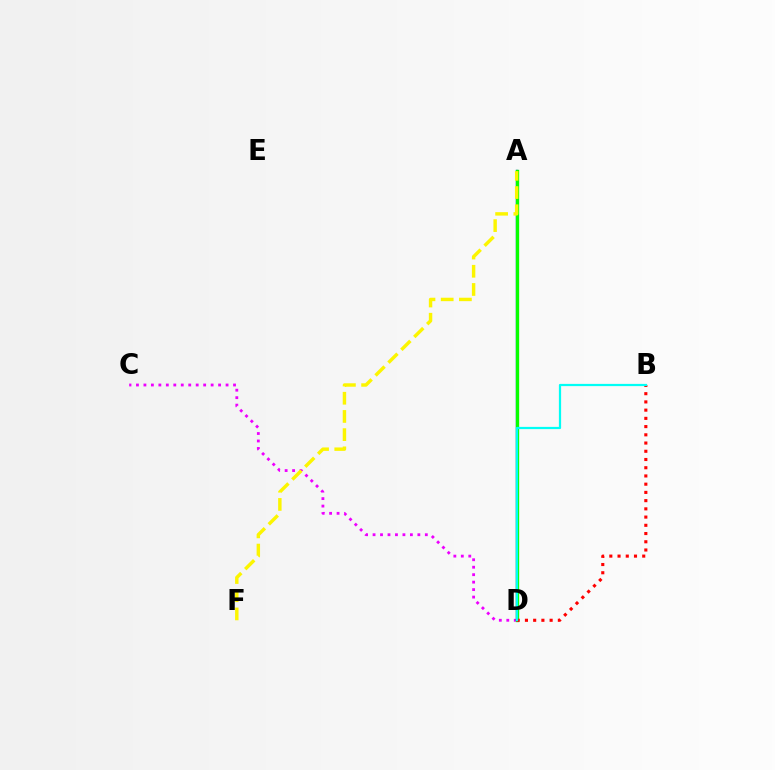{('C', 'D'): [{'color': '#ee00ff', 'line_style': 'dotted', 'thickness': 2.03}], ('A', 'D'): [{'color': '#0010ff', 'line_style': 'solid', 'thickness': 1.67}, {'color': '#08ff00', 'line_style': 'solid', 'thickness': 2.4}], ('A', 'F'): [{'color': '#fcf500', 'line_style': 'dashed', 'thickness': 2.47}], ('B', 'D'): [{'color': '#ff0000', 'line_style': 'dotted', 'thickness': 2.24}, {'color': '#00fff6', 'line_style': 'solid', 'thickness': 1.61}]}